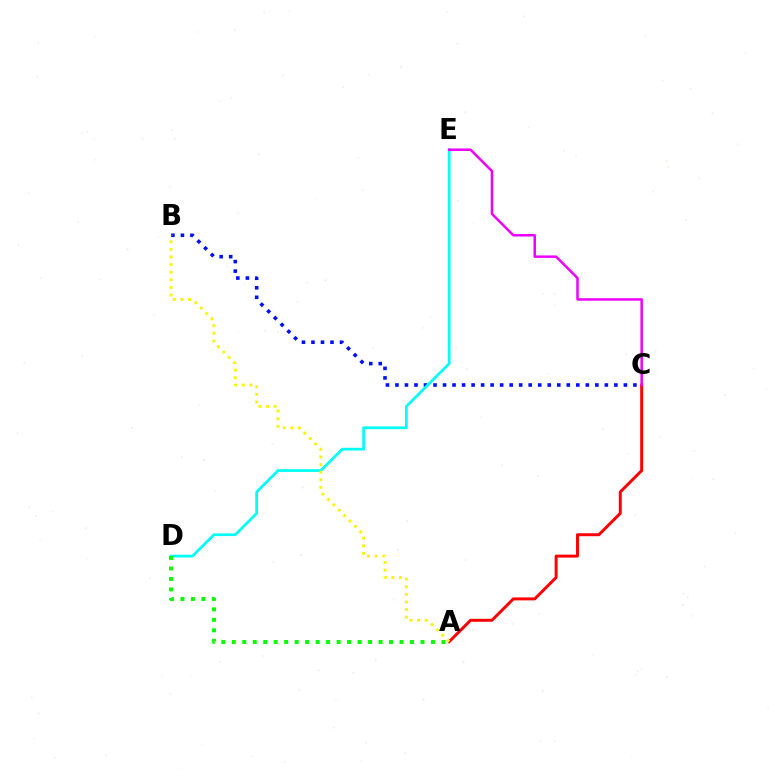{('A', 'C'): [{'color': '#ff0000', 'line_style': 'solid', 'thickness': 2.13}], ('B', 'C'): [{'color': '#0010ff', 'line_style': 'dotted', 'thickness': 2.59}], ('D', 'E'): [{'color': '#00fff6', 'line_style': 'solid', 'thickness': 1.97}], ('C', 'E'): [{'color': '#ee00ff', 'line_style': 'solid', 'thickness': 1.81}], ('A', 'D'): [{'color': '#08ff00', 'line_style': 'dotted', 'thickness': 2.85}], ('A', 'B'): [{'color': '#fcf500', 'line_style': 'dotted', 'thickness': 2.07}]}